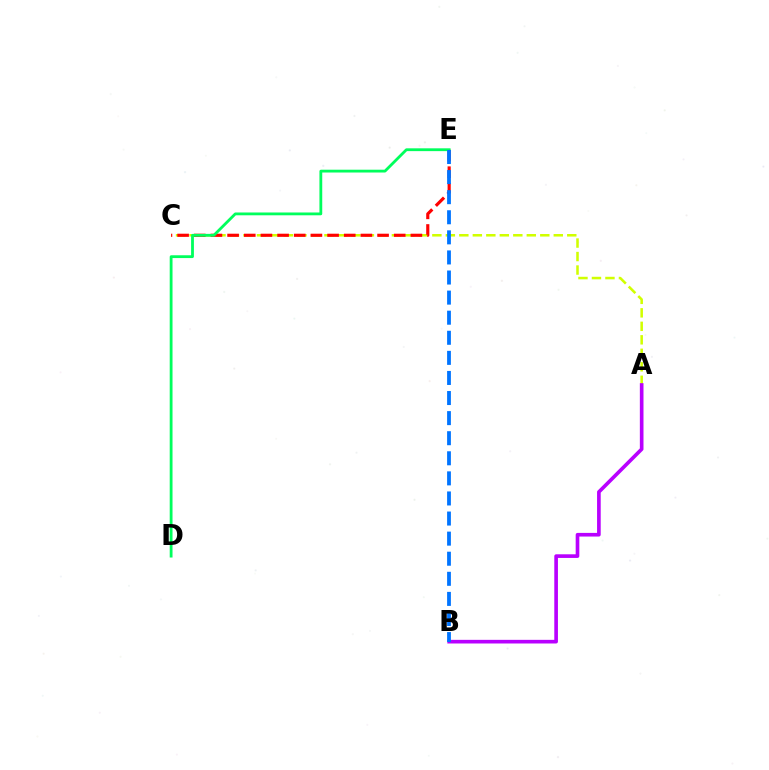{('A', 'C'): [{'color': '#d1ff00', 'line_style': 'dashed', 'thickness': 1.83}], ('C', 'E'): [{'color': '#ff0000', 'line_style': 'dashed', 'thickness': 2.26}], ('D', 'E'): [{'color': '#00ff5c', 'line_style': 'solid', 'thickness': 2.02}], ('A', 'B'): [{'color': '#b900ff', 'line_style': 'solid', 'thickness': 2.62}], ('B', 'E'): [{'color': '#0074ff', 'line_style': 'dashed', 'thickness': 2.73}]}